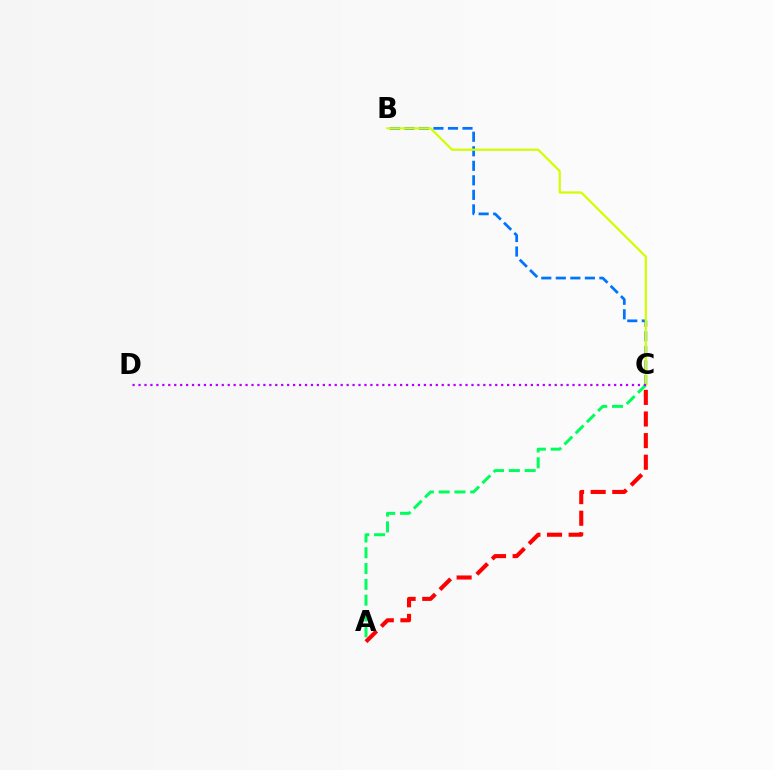{('A', 'C'): [{'color': '#00ff5c', 'line_style': 'dashed', 'thickness': 2.15}, {'color': '#ff0000', 'line_style': 'dashed', 'thickness': 2.94}], ('B', 'C'): [{'color': '#0074ff', 'line_style': 'dashed', 'thickness': 1.97}, {'color': '#d1ff00', 'line_style': 'solid', 'thickness': 1.6}], ('C', 'D'): [{'color': '#b900ff', 'line_style': 'dotted', 'thickness': 1.62}]}